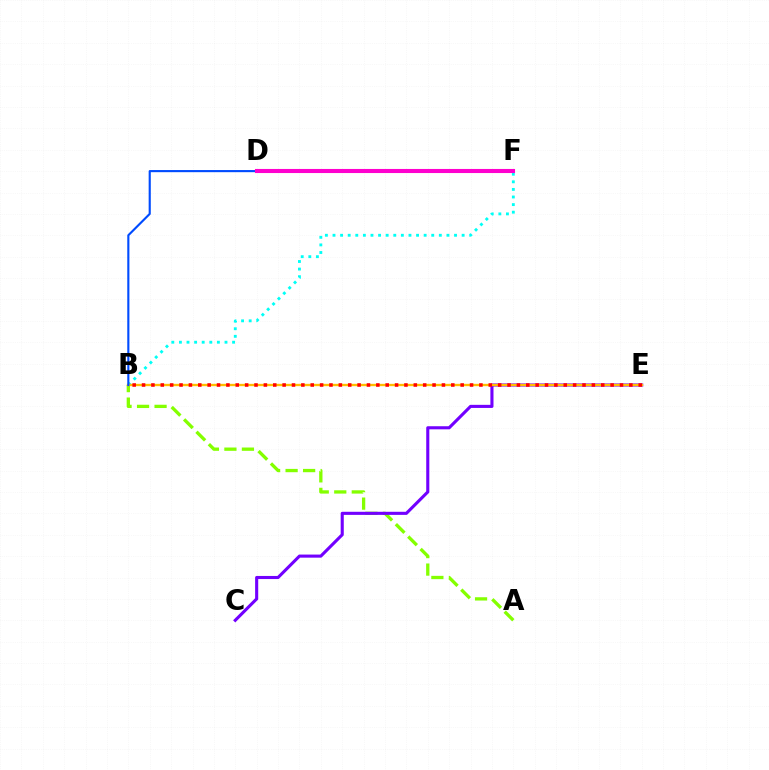{('A', 'B'): [{'color': '#84ff00', 'line_style': 'dashed', 'thickness': 2.38}], ('B', 'F'): [{'color': '#00fff6', 'line_style': 'dotted', 'thickness': 2.06}], ('C', 'E'): [{'color': '#7200ff', 'line_style': 'solid', 'thickness': 2.23}], ('D', 'F'): [{'color': '#00ff39', 'line_style': 'solid', 'thickness': 1.76}, {'color': '#ff00cf', 'line_style': 'solid', 'thickness': 2.94}], ('B', 'E'): [{'color': '#ffbd00', 'line_style': 'solid', 'thickness': 1.68}, {'color': '#ff0000', 'line_style': 'dotted', 'thickness': 2.55}], ('B', 'D'): [{'color': '#004bff', 'line_style': 'solid', 'thickness': 1.53}]}